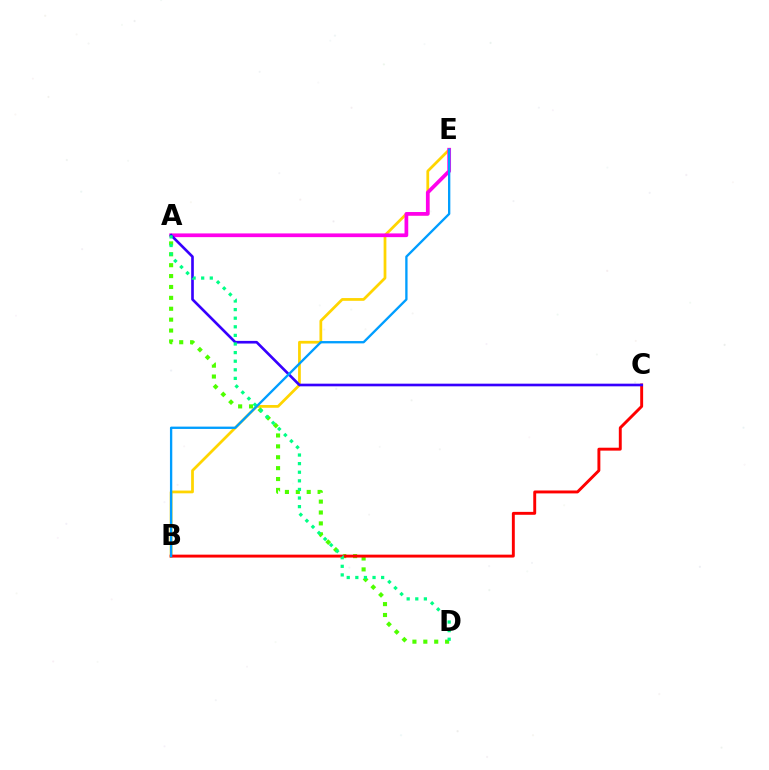{('B', 'E'): [{'color': '#ffd500', 'line_style': 'solid', 'thickness': 1.98}, {'color': '#009eff', 'line_style': 'solid', 'thickness': 1.68}], ('A', 'D'): [{'color': '#4fff00', 'line_style': 'dotted', 'thickness': 2.96}, {'color': '#00ff86', 'line_style': 'dotted', 'thickness': 2.34}], ('A', 'E'): [{'color': '#ff00ed', 'line_style': 'solid', 'thickness': 2.68}], ('B', 'C'): [{'color': '#ff0000', 'line_style': 'solid', 'thickness': 2.1}], ('A', 'C'): [{'color': '#3700ff', 'line_style': 'solid', 'thickness': 1.91}]}